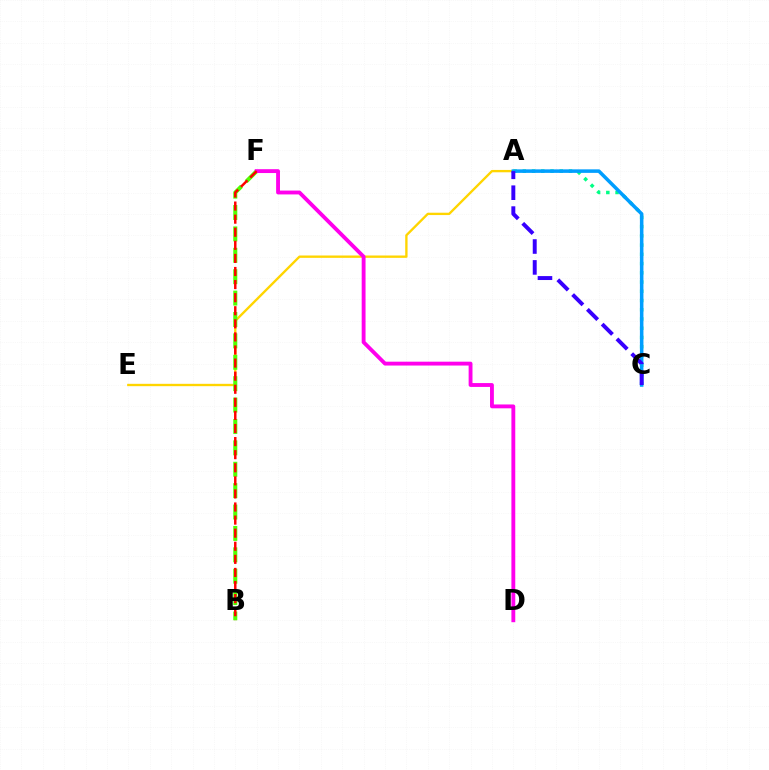{('A', 'E'): [{'color': '#ffd500', 'line_style': 'solid', 'thickness': 1.69}], ('A', 'C'): [{'color': '#00ff86', 'line_style': 'dotted', 'thickness': 2.51}, {'color': '#009eff', 'line_style': 'solid', 'thickness': 2.54}, {'color': '#3700ff', 'line_style': 'dashed', 'thickness': 2.84}], ('B', 'F'): [{'color': '#4fff00', 'line_style': 'dashed', 'thickness': 2.91}, {'color': '#ff0000', 'line_style': 'dashed', 'thickness': 1.78}], ('D', 'F'): [{'color': '#ff00ed', 'line_style': 'solid', 'thickness': 2.78}]}